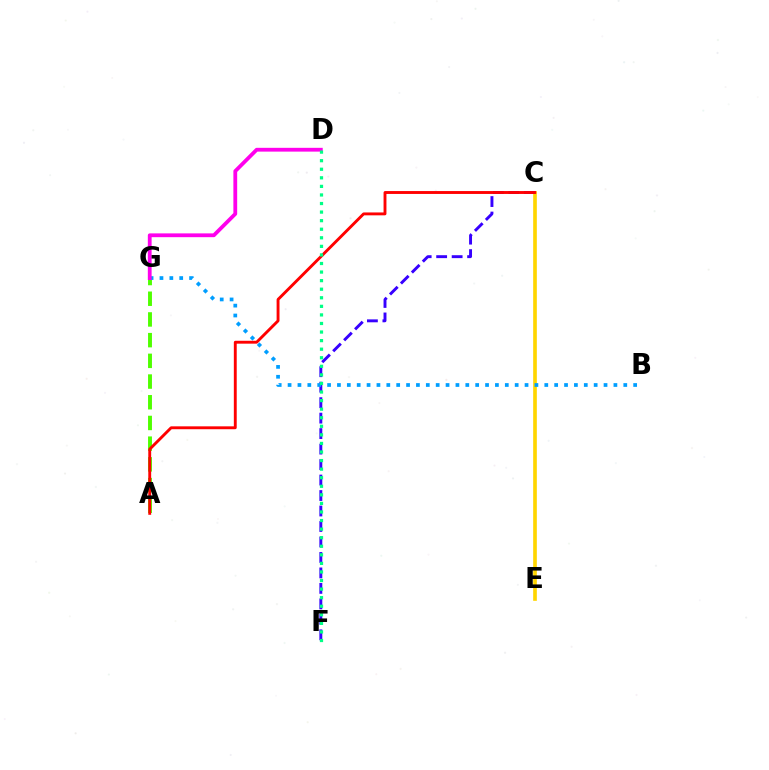{('A', 'G'): [{'color': '#4fff00', 'line_style': 'dashed', 'thickness': 2.81}], ('C', 'E'): [{'color': '#ffd500', 'line_style': 'solid', 'thickness': 2.64}], ('C', 'F'): [{'color': '#3700ff', 'line_style': 'dashed', 'thickness': 2.1}], ('B', 'G'): [{'color': '#009eff', 'line_style': 'dotted', 'thickness': 2.68}], ('D', 'G'): [{'color': '#ff00ed', 'line_style': 'solid', 'thickness': 2.73}], ('A', 'C'): [{'color': '#ff0000', 'line_style': 'solid', 'thickness': 2.08}], ('D', 'F'): [{'color': '#00ff86', 'line_style': 'dotted', 'thickness': 2.33}]}